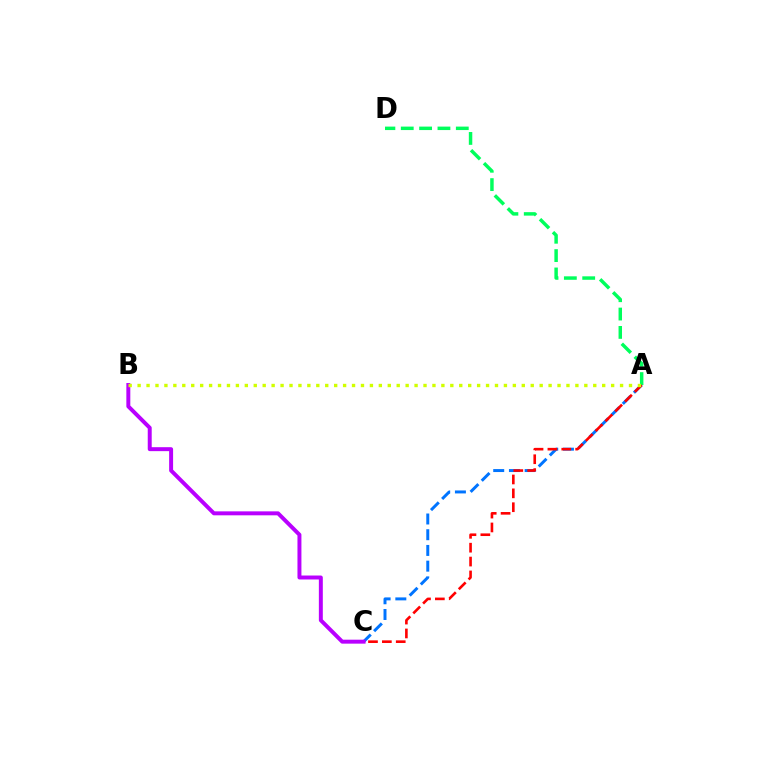{('A', 'D'): [{'color': '#00ff5c', 'line_style': 'dashed', 'thickness': 2.49}], ('A', 'C'): [{'color': '#0074ff', 'line_style': 'dashed', 'thickness': 2.14}, {'color': '#ff0000', 'line_style': 'dashed', 'thickness': 1.88}], ('B', 'C'): [{'color': '#b900ff', 'line_style': 'solid', 'thickness': 2.85}], ('A', 'B'): [{'color': '#d1ff00', 'line_style': 'dotted', 'thickness': 2.43}]}